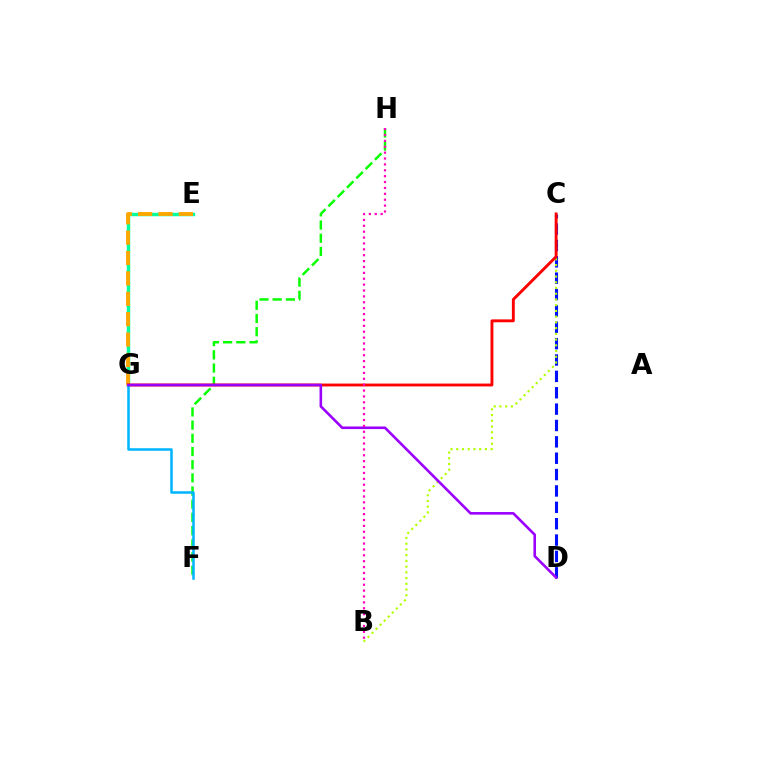{('C', 'D'): [{'color': '#0010ff', 'line_style': 'dashed', 'thickness': 2.22}], ('F', 'H'): [{'color': '#08ff00', 'line_style': 'dashed', 'thickness': 1.79}], ('E', 'G'): [{'color': '#00ff9d', 'line_style': 'solid', 'thickness': 2.48}, {'color': '#ffa500', 'line_style': 'dashed', 'thickness': 2.77}], ('B', 'C'): [{'color': '#b3ff00', 'line_style': 'dotted', 'thickness': 1.56}], ('C', 'G'): [{'color': '#ff0000', 'line_style': 'solid', 'thickness': 2.08}], ('F', 'G'): [{'color': '#00b5ff', 'line_style': 'solid', 'thickness': 1.82}], ('D', 'G'): [{'color': '#9b00ff', 'line_style': 'solid', 'thickness': 1.88}], ('B', 'H'): [{'color': '#ff00bd', 'line_style': 'dotted', 'thickness': 1.6}]}